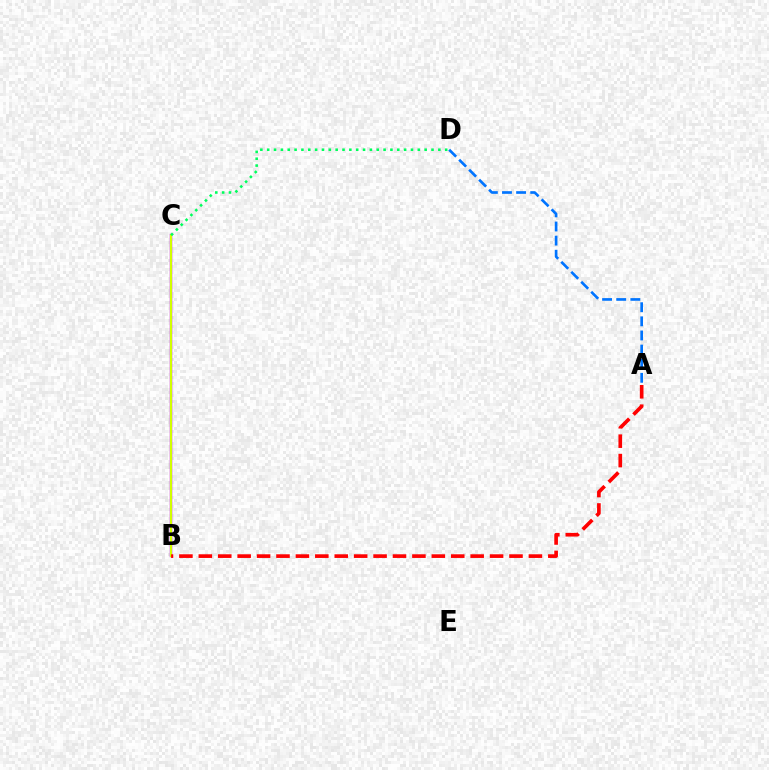{('B', 'C'): [{'color': '#b900ff', 'line_style': 'solid', 'thickness': 1.75}, {'color': '#d1ff00', 'line_style': 'solid', 'thickness': 1.52}], ('A', 'D'): [{'color': '#0074ff', 'line_style': 'dashed', 'thickness': 1.92}], ('A', 'B'): [{'color': '#ff0000', 'line_style': 'dashed', 'thickness': 2.64}], ('C', 'D'): [{'color': '#00ff5c', 'line_style': 'dotted', 'thickness': 1.86}]}